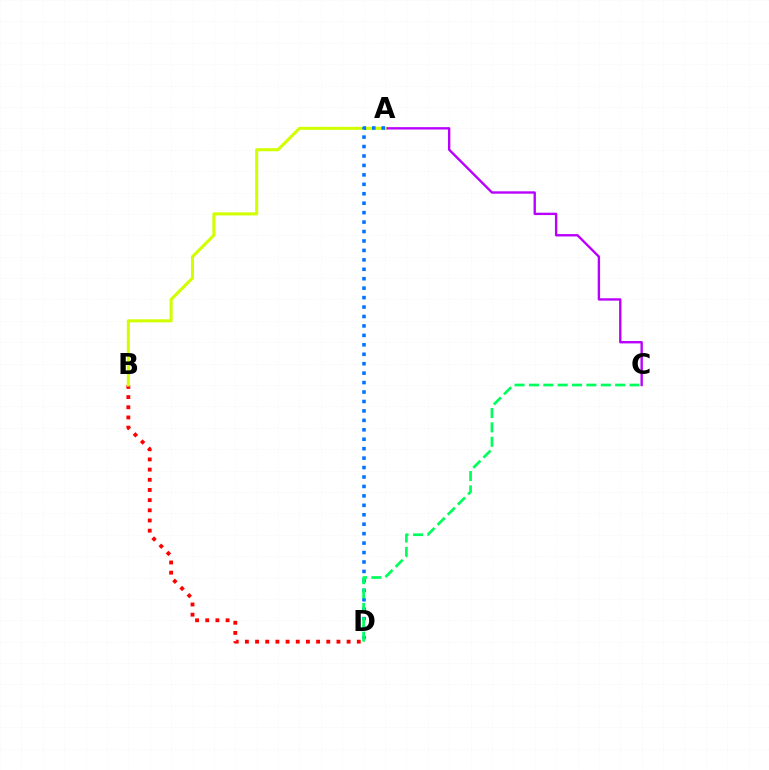{('B', 'D'): [{'color': '#ff0000', 'line_style': 'dotted', 'thickness': 2.76}], ('A', 'C'): [{'color': '#b900ff', 'line_style': 'solid', 'thickness': 1.71}], ('A', 'B'): [{'color': '#d1ff00', 'line_style': 'solid', 'thickness': 2.21}], ('A', 'D'): [{'color': '#0074ff', 'line_style': 'dotted', 'thickness': 2.57}], ('C', 'D'): [{'color': '#00ff5c', 'line_style': 'dashed', 'thickness': 1.95}]}